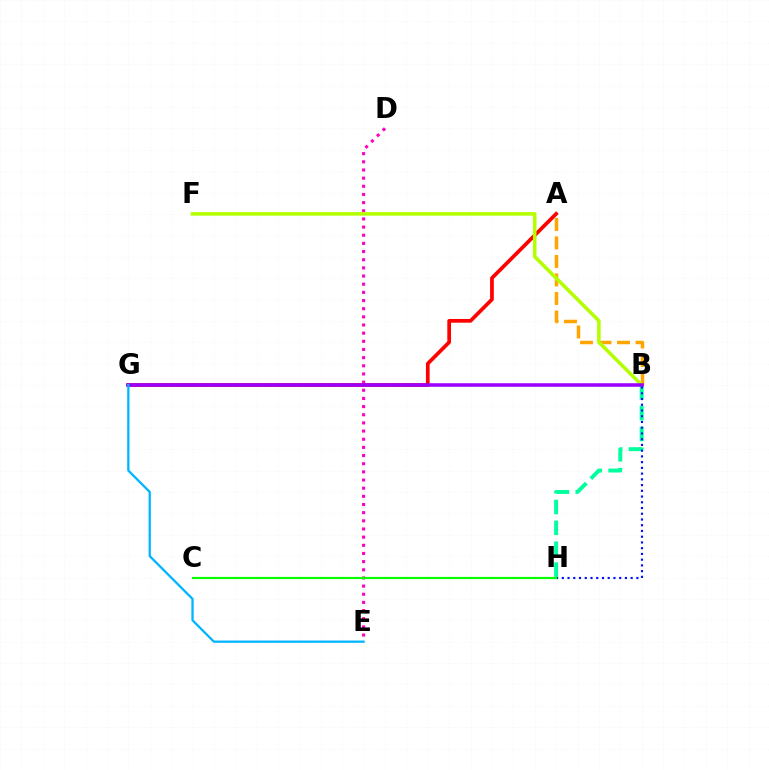{('A', 'B'): [{'color': '#ffa500', 'line_style': 'dashed', 'thickness': 2.51}], ('A', 'G'): [{'color': '#ff0000', 'line_style': 'solid', 'thickness': 2.67}], ('D', 'E'): [{'color': '#ff00bd', 'line_style': 'dotted', 'thickness': 2.22}], ('B', 'F'): [{'color': '#b3ff00', 'line_style': 'solid', 'thickness': 2.55}], ('B', 'H'): [{'color': '#00ff9d', 'line_style': 'dashed', 'thickness': 2.83}, {'color': '#0010ff', 'line_style': 'dotted', 'thickness': 1.56}], ('B', 'G'): [{'color': '#9b00ff', 'line_style': 'solid', 'thickness': 2.55}], ('C', 'H'): [{'color': '#08ff00', 'line_style': 'solid', 'thickness': 1.58}], ('E', 'G'): [{'color': '#00b5ff', 'line_style': 'solid', 'thickness': 1.64}]}